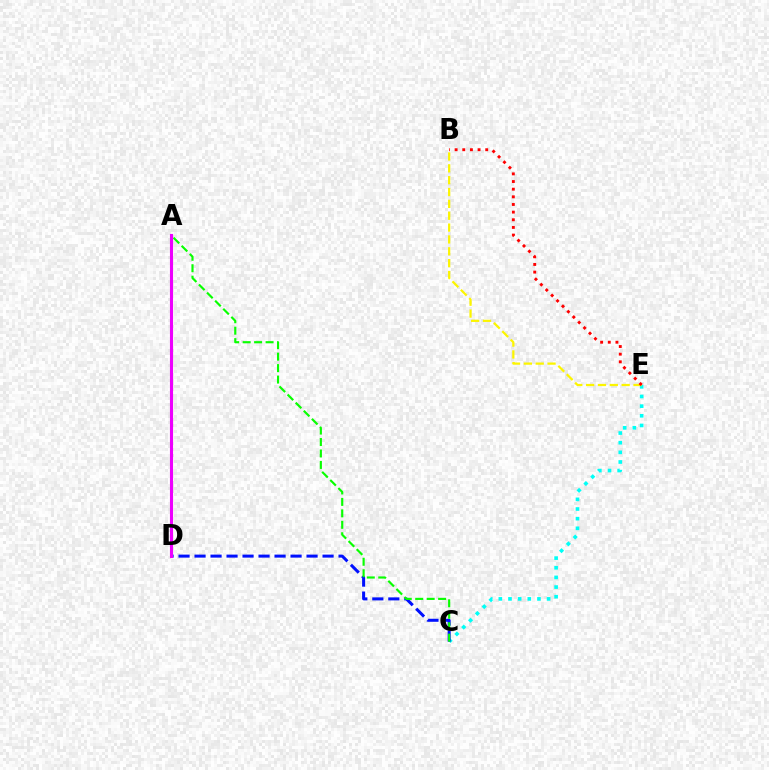{('C', 'E'): [{'color': '#00fff6', 'line_style': 'dotted', 'thickness': 2.62}], ('C', 'D'): [{'color': '#0010ff', 'line_style': 'dashed', 'thickness': 2.17}], ('A', 'C'): [{'color': '#08ff00', 'line_style': 'dashed', 'thickness': 1.56}], ('B', 'E'): [{'color': '#fcf500', 'line_style': 'dashed', 'thickness': 1.61}, {'color': '#ff0000', 'line_style': 'dotted', 'thickness': 2.08}], ('A', 'D'): [{'color': '#ee00ff', 'line_style': 'solid', 'thickness': 2.23}]}